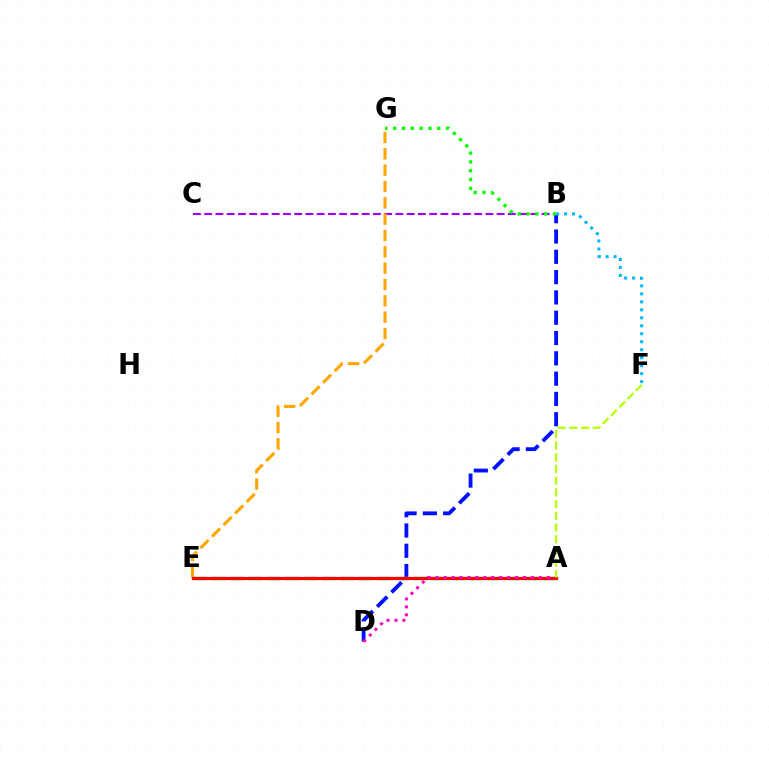{('B', 'C'): [{'color': '#9b00ff', 'line_style': 'dashed', 'thickness': 1.53}], ('E', 'G'): [{'color': '#ffa500', 'line_style': 'dashed', 'thickness': 2.22}], ('B', 'D'): [{'color': '#0010ff', 'line_style': 'dashed', 'thickness': 2.76}], ('A', 'E'): [{'color': '#00ff9d', 'line_style': 'dashed', 'thickness': 2.5}, {'color': '#ff0000', 'line_style': 'solid', 'thickness': 2.31}], ('B', 'F'): [{'color': '#00b5ff', 'line_style': 'dotted', 'thickness': 2.17}], ('A', 'D'): [{'color': '#ff00bd', 'line_style': 'dotted', 'thickness': 2.16}], ('A', 'F'): [{'color': '#b3ff00', 'line_style': 'dashed', 'thickness': 1.59}], ('B', 'G'): [{'color': '#08ff00', 'line_style': 'dotted', 'thickness': 2.39}]}